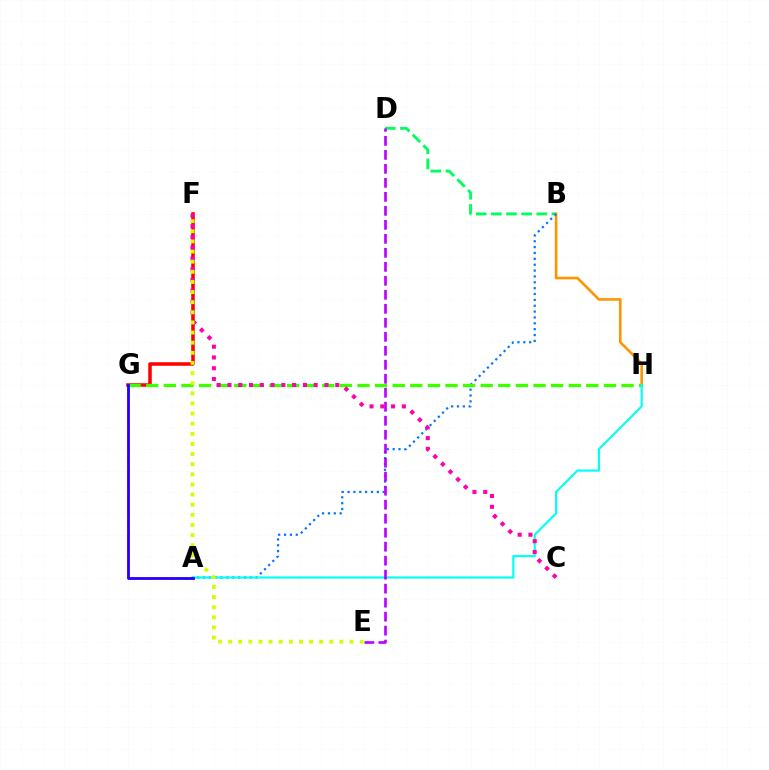{('B', 'D'): [{'color': '#00ff5c', 'line_style': 'dashed', 'thickness': 2.06}], ('B', 'H'): [{'color': '#ff9400', 'line_style': 'solid', 'thickness': 1.88}], ('F', 'G'): [{'color': '#ff0000', 'line_style': 'solid', 'thickness': 2.55}], ('A', 'B'): [{'color': '#0074ff', 'line_style': 'dotted', 'thickness': 1.59}], ('G', 'H'): [{'color': '#3dff00', 'line_style': 'dashed', 'thickness': 2.39}], ('A', 'H'): [{'color': '#00fff6', 'line_style': 'solid', 'thickness': 1.54}], ('D', 'E'): [{'color': '#b900ff', 'line_style': 'dashed', 'thickness': 1.9}], ('A', 'G'): [{'color': '#2500ff', 'line_style': 'solid', 'thickness': 2.04}], ('C', 'F'): [{'color': '#ff00ac', 'line_style': 'dotted', 'thickness': 2.93}], ('E', 'F'): [{'color': '#d1ff00', 'line_style': 'dotted', 'thickness': 2.75}]}